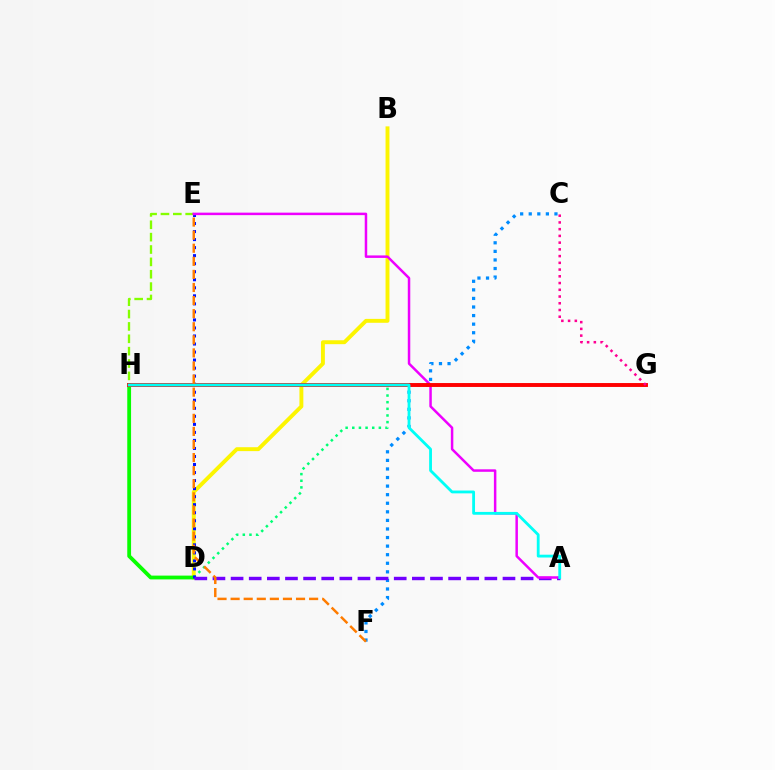{('B', 'D'): [{'color': '#fcf500', 'line_style': 'solid', 'thickness': 2.81}], ('D', 'H'): [{'color': '#08ff00', 'line_style': 'solid', 'thickness': 2.74}], ('D', 'G'): [{'color': '#00ff74', 'line_style': 'dotted', 'thickness': 1.81}], ('D', 'E'): [{'color': '#0010ff', 'line_style': 'dotted', 'thickness': 2.18}], ('C', 'F'): [{'color': '#008cff', 'line_style': 'dotted', 'thickness': 2.33}], ('E', 'H'): [{'color': '#84ff00', 'line_style': 'dashed', 'thickness': 1.68}], ('A', 'D'): [{'color': '#7200ff', 'line_style': 'dashed', 'thickness': 2.46}], ('A', 'E'): [{'color': '#ee00ff', 'line_style': 'solid', 'thickness': 1.79}], ('G', 'H'): [{'color': '#ff0000', 'line_style': 'solid', 'thickness': 2.81}], ('C', 'G'): [{'color': '#ff0094', 'line_style': 'dotted', 'thickness': 1.83}], ('A', 'H'): [{'color': '#00fff6', 'line_style': 'solid', 'thickness': 2.03}], ('E', 'F'): [{'color': '#ff7c00', 'line_style': 'dashed', 'thickness': 1.78}]}